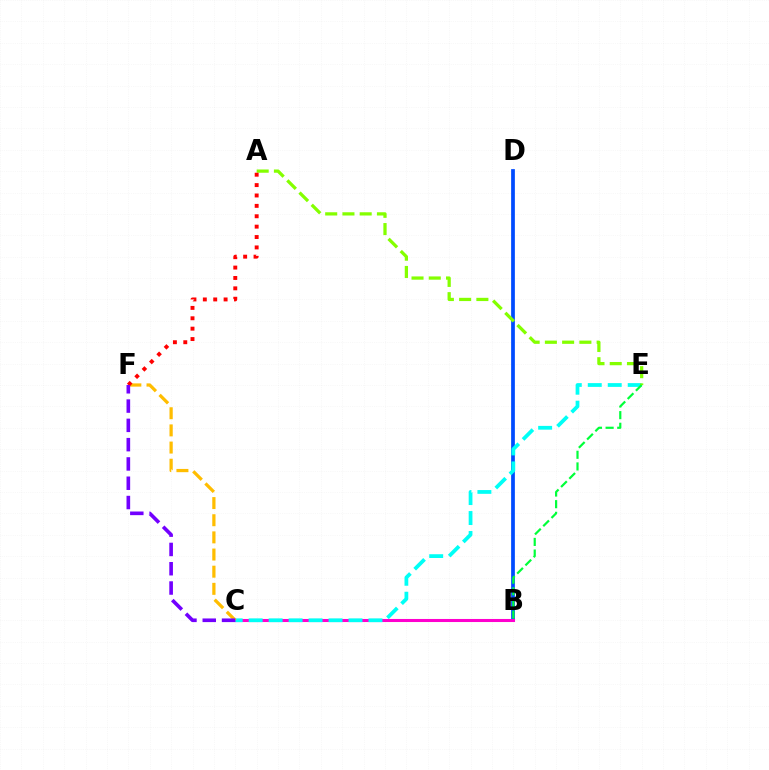{('B', 'D'): [{'color': '#004bff', 'line_style': 'solid', 'thickness': 2.69}], ('B', 'C'): [{'color': '#ff00cf', 'line_style': 'solid', 'thickness': 2.21}], ('C', 'E'): [{'color': '#00fff6', 'line_style': 'dashed', 'thickness': 2.71}], ('A', 'E'): [{'color': '#84ff00', 'line_style': 'dashed', 'thickness': 2.34}], ('C', 'F'): [{'color': '#ffbd00', 'line_style': 'dashed', 'thickness': 2.33}, {'color': '#7200ff', 'line_style': 'dashed', 'thickness': 2.62}], ('A', 'F'): [{'color': '#ff0000', 'line_style': 'dotted', 'thickness': 2.82}], ('B', 'E'): [{'color': '#00ff39', 'line_style': 'dashed', 'thickness': 1.58}]}